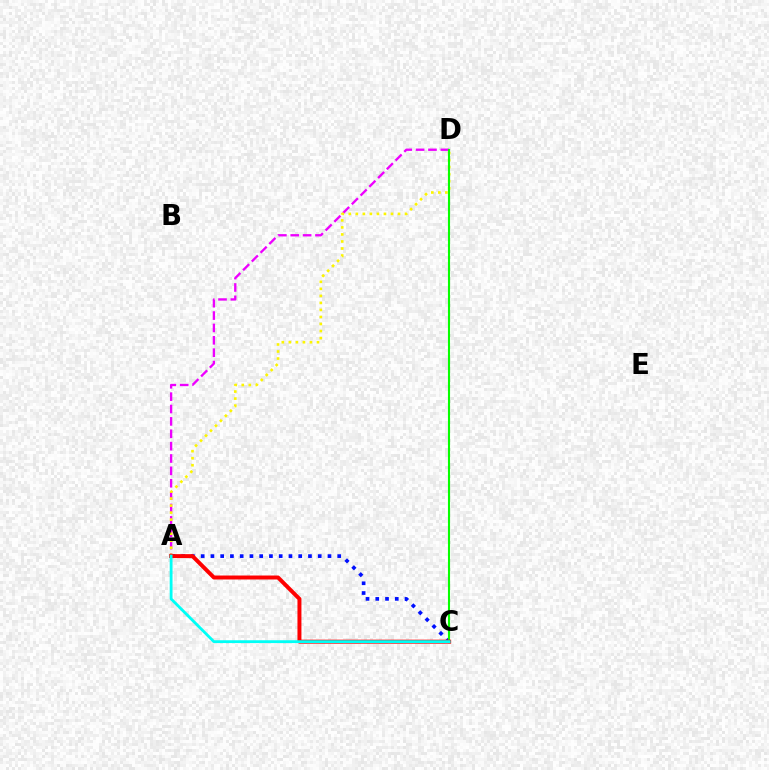{('A', 'D'): [{'color': '#ee00ff', 'line_style': 'dashed', 'thickness': 1.68}, {'color': '#fcf500', 'line_style': 'dotted', 'thickness': 1.91}], ('A', 'C'): [{'color': '#0010ff', 'line_style': 'dotted', 'thickness': 2.65}, {'color': '#ff0000', 'line_style': 'solid', 'thickness': 2.86}, {'color': '#00fff6', 'line_style': 'solid', 'thickness': 2.03}], ('C', 'D'): [{'color': '#08ff00', 'line_style': 'solid', 'thickness': 1.52}]}